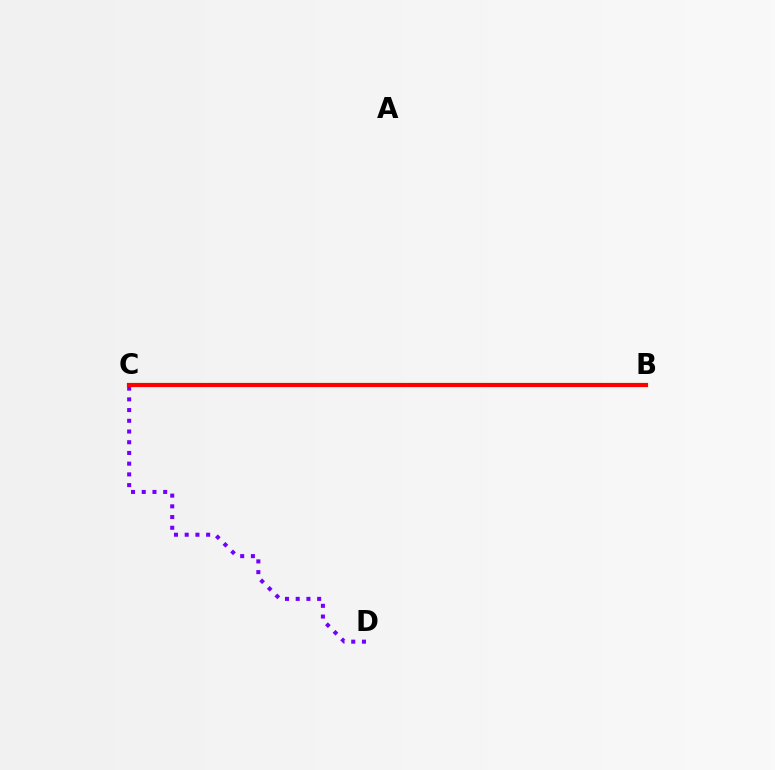{('B', 'C'): [{'color': '#00fff6', 'line_style': 'dashed', 'thickness': 2.08}, {'color': '#84ff00', 'line_style': 'solid', 'thickness': 2.98}, {'color': '#ff0000', 'line_style': 'solid', 'thickness': 2.98}], ('C', 'D'): [{'color': '#7200ff', 'line_style': 'dotted', 'thickness': 2.91}]}